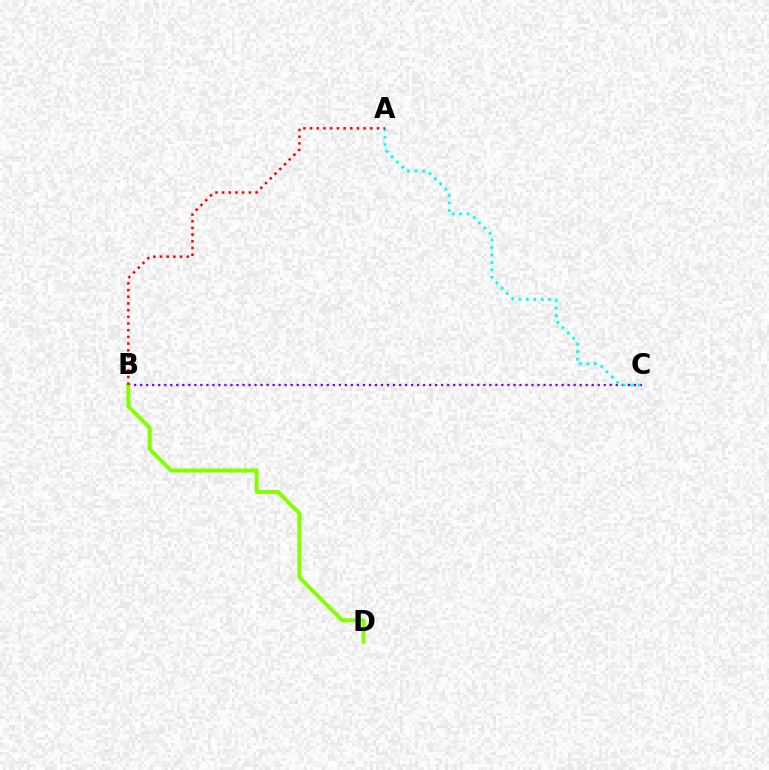{('B', 'C'): [{'color': '#7200ff', 'line_style': 'dotted', 'thickness': 1.64}], ('A', 'C'): [{'color': '#00fff6', 'line_style': 'dotted', 'thickness': 2.03}], ('B', 'D'): [{'color': '#84ff00', 'line_style': 'solid', 'thickness': 2.86}], ('A', 'B'): [{'color': '#ff0000', 'line_style': 'dotted', 'thickness': 1.82}]}